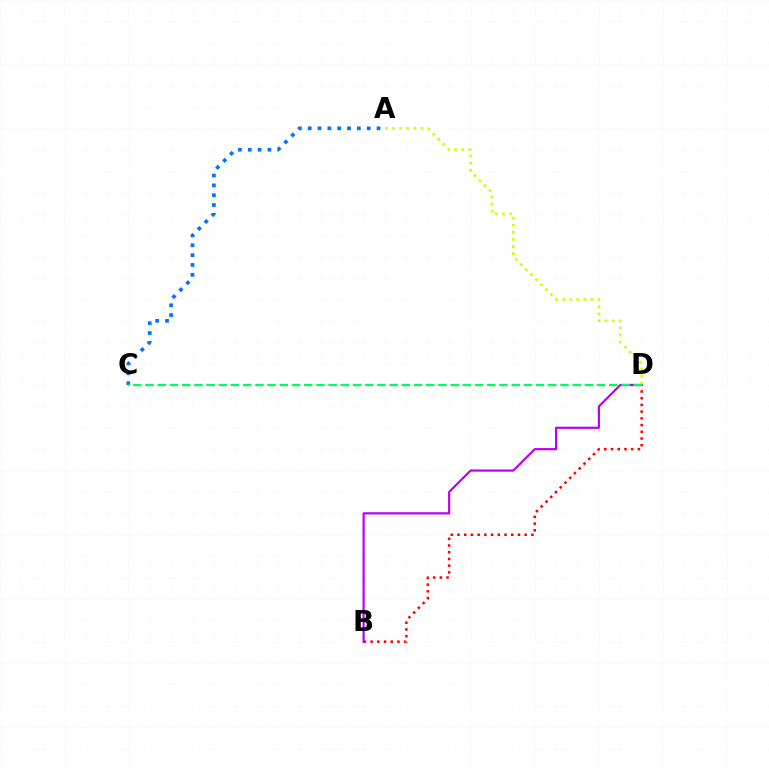{('B', 'D'): [{'color': '#ff0000', 'line_style': 'dotted', 'thickness': 1.82}, {'color': '#b900ff', 'line_style': 'solid', 'thickness': 1.58}], ('A', 'C'): [{'color': '#0074ff', 'line_style': 'dotted', 'thickness': 2.67}], ('A', 'D'): [{'color': '#d1ff00', 'line_style': 'dotted', 'thickness': 1.93}], ('C', 'D'): [{'color': '#00ff5c', 'line_style': 'dashed', 'thickness': 1.66}]}